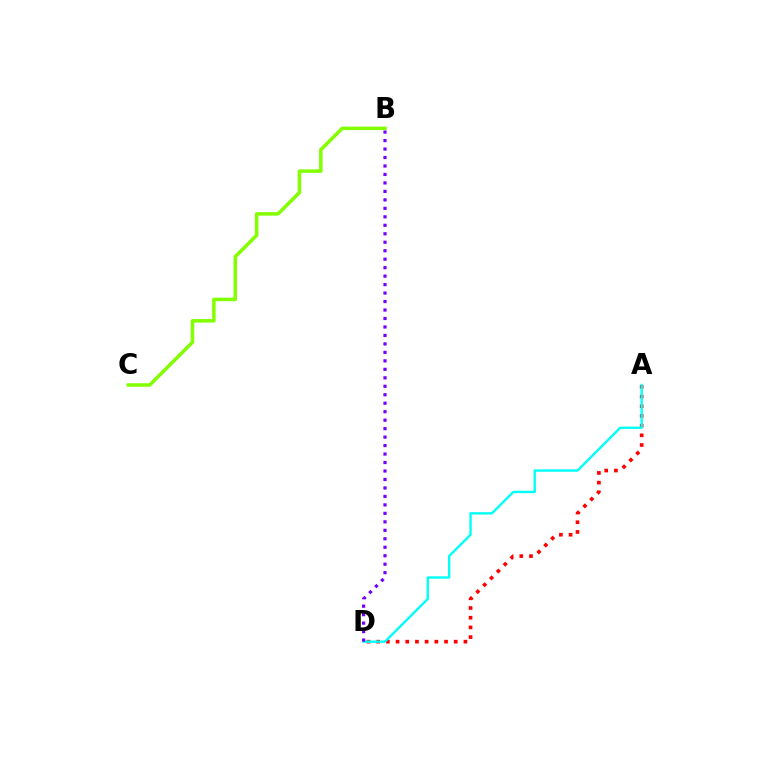{('A', 'D'): [{'color': '#ff0000', 'line_style': 'dotted', 'thickness': 2.63}, {'color': '#00fff6', 'line_style': 'solid', 'thickness': 1.72}], ('B', 'C'): [{'color': '#84ff00', 'line_style': 'solid', 'thickness': 2.53}], ('B', 'D'): [{'color': '#7200ff', 'line_style': 'dotted', 'thickness': 2.3}]}